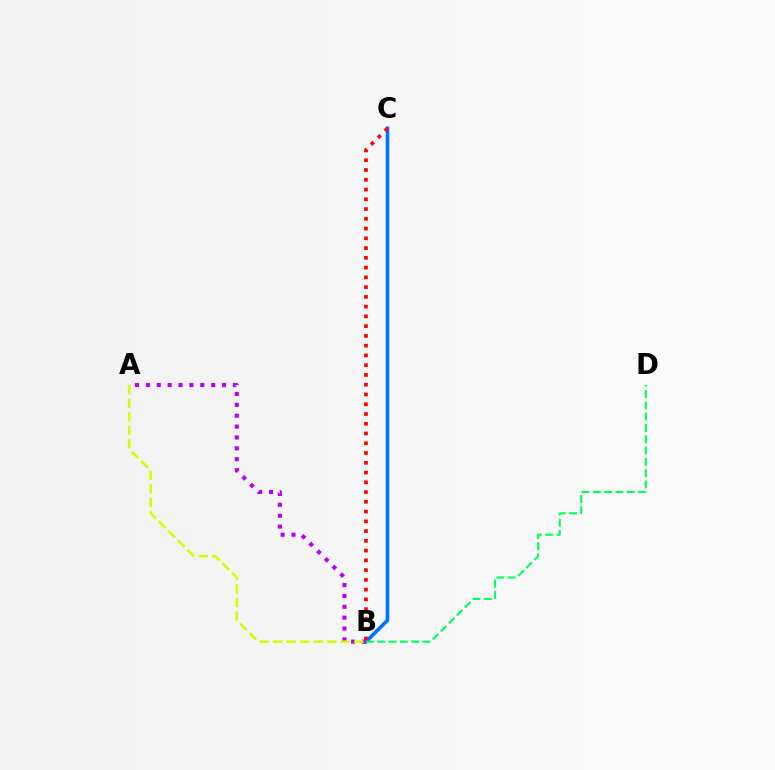{('B', 'C'): [{'color': '#0074ff', 'line_style': 'solid', 'thickness': 2.63}, {'color': '#ff0000', 'line_style': 'dotted', 'thickness': 2.65}], ('A', 'B'): [{'color': '#b900ff', 'line_style': 'dotted', 'thickness': 2.95}, {'color': '#d1ff00', 'line_style': 'dashed', 'thickness': 1.83}], ('B', 'D'): [{'color': '#00ff5c', 'line_style': 'dashed', 'thickness': 1.53}]}